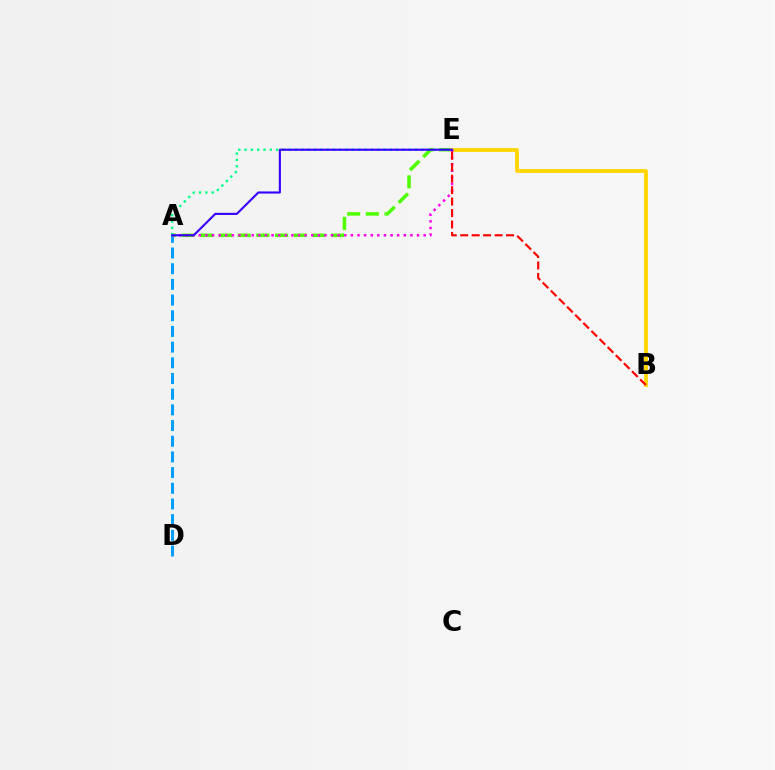{('A', 'D'): [{'color': '#009eff', 'line_style': 'dashed', 'thickness': 2.13}], ('A', 'E'): [{'color': '#4fff00', 'line_style': 'dashed', 'thickness': 2.54}, {'color': '#ff00ed', 'line_style': 'dotted', 'thickness': 1.8}, {'color': '#00ff86', 'line_style': 'dotted', 'thickness': 1.72}, {'color': '#3700ff', 'line_style': 'solid', 'thickness': 1.53}], ('B', 'E'): [{'color': '#ffd500', 'line_style': 'solid', 'thickness': 2.76}, {'color': '#ff0000', 'line_style': 'dashed', 'thickness': 1.56}]}